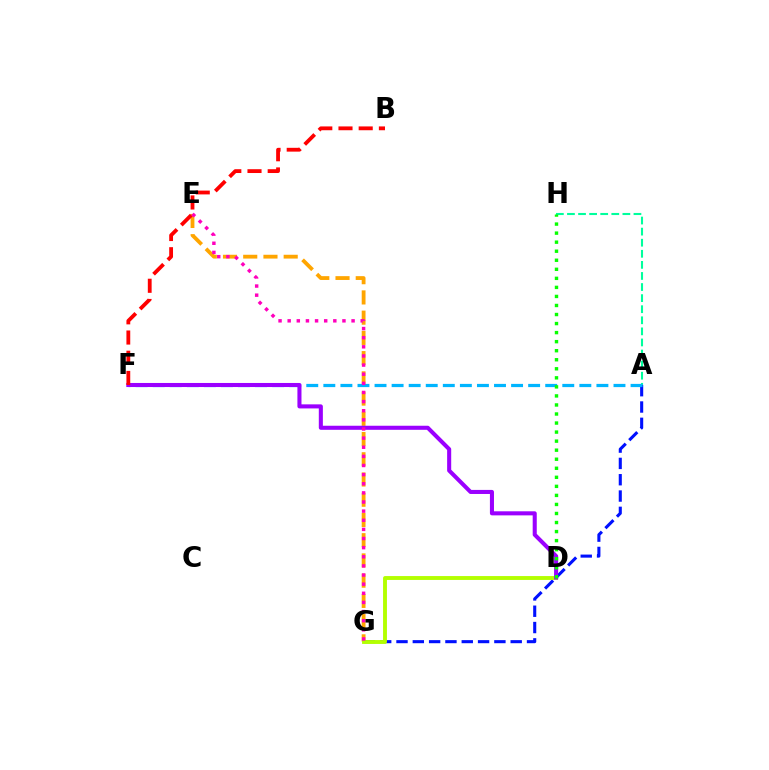{('A', 'H'): [{'color': '#00ff9d', 'line_style': 'dashed', 'thickness': 1.51}], ('A', 'G'): [{'color': '#0010ff', 'line_style': 'dashed', 'thickness': 2.22}], ('E', 'G'): [{'color': '#ffa500', 'line_style': 'dashed', 'thickness': 2.75}, {'color': '#ff00bd', 'line_style': 'dotted', 'thickness': 2.48}], ('D', 'G'): [{'color': '#b3ff00', 'line_style': 'solid', 'thickness': 2.8}], ('A', 'F'): [{'color': '#00b5ff', 'line_style': 'dashed', 'thickness': 2.32}], ('D', 'F'): [{'color': '#9b00ff', 'line_style': 'solid', 'thickness': 2.93}], ('D', 'H'): [{'color': '#08ff00', 'line_style': 'dotted', 'thickness': 2.46}], ('B', 'F'): [{'color': '#ff0000', 'line_style': 'dashed', 'thickness': 2.75}]}